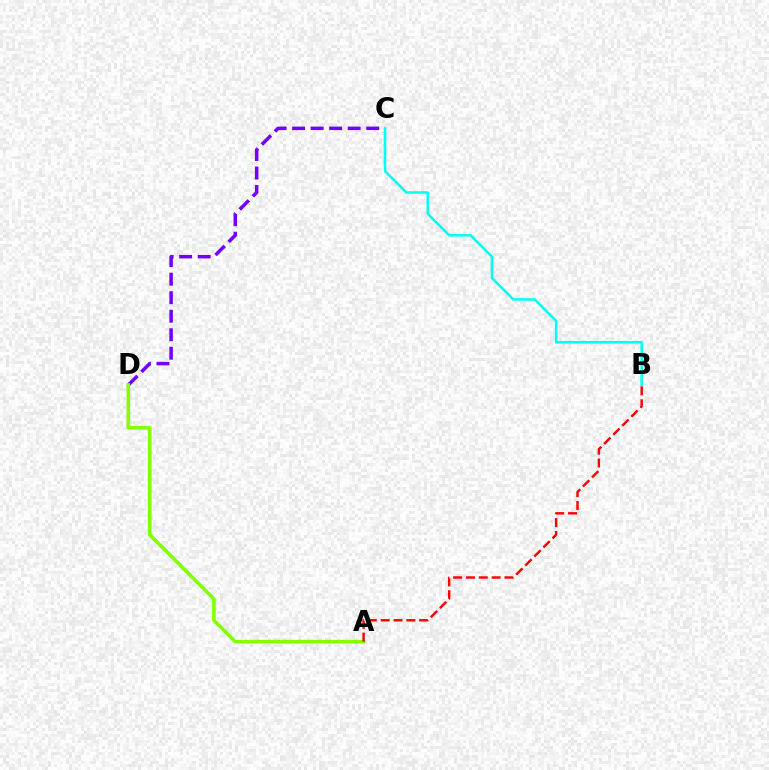{('C', 'D'): [{'color': '#7200ff', 'line_style': 'dashed', 'thickness': 2.52}], ('A', 'D'): [{'color': '#84ff00', 'line_style': 'solid', 'thickness': 2.57}], ('B', 'C'): [{'color': '#00fff6', 'line_style': 'solid', 'thickness': 1.82}], ('A', 'B'): [{'color': '#ff0000', 'line_style': 'dashed', 'thickness': 1.74}]}